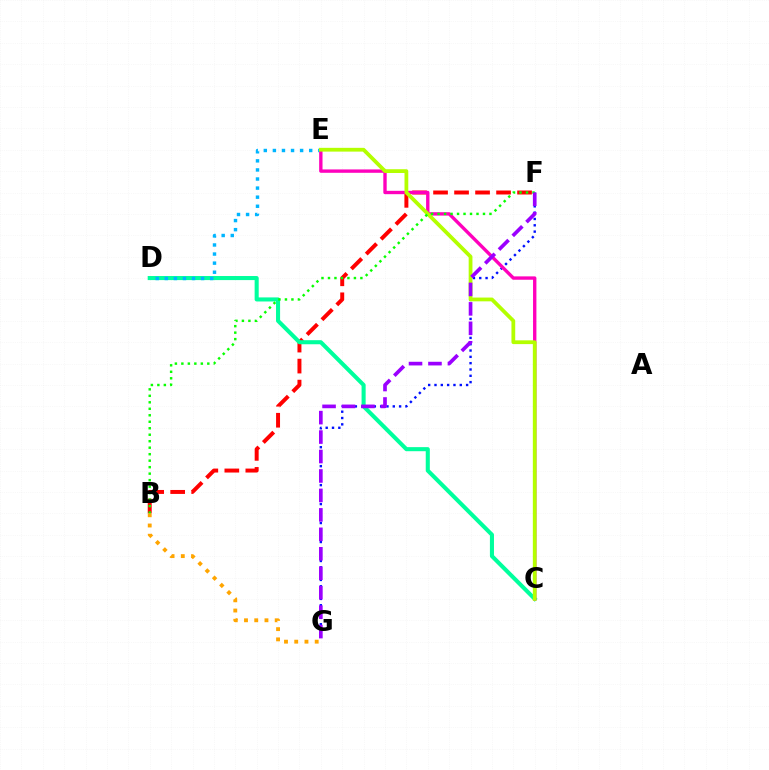{('B', 'F'): [{'color': '#ff0000', 'line_style': 'dashed', 'thickness': 2.85}, {'color': '#08ff00', 'line_style': 'dotted', 'thickness': 1.76}], ('F', 'G'): [{'color': '#0010ff', 'line_style': 'dotted', 'thickness': 1.72}, {'color': '#9b00ff', 'line_style': 'dashed', 'thickness': 2.64}], ('C', 'D'): [{'color': '#00ff9d', 'line_style': 'solid', 'thickness': 2.93}], ('D', 'E'): [{'color': '#00b5ff', 'line_style': 'dotted', 'thickness': 2.47}], ('B', 'G'): [{'color': '#ffa500', 'line_style': 'dotted', 'thickness': 2.78}], ('C', 'E'): [{'color': '#ff00bd', 'line_style': 'solid', 'thickness': 2.42}, {'color': '#b3ff00', 'line_style': 'solid', 'thickness': 2.72}]}